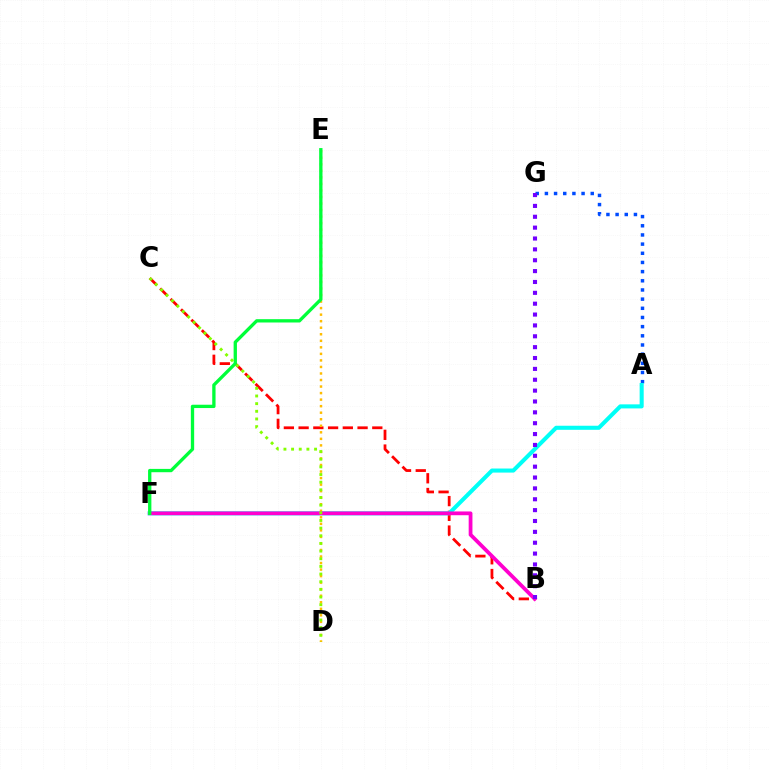{('B', 'C'): [{'color': '#ff0000', 'line_style': 'dashed', 'thickness': 2.0}], ('A', 'G'): [{'color': '#004bff', 'line_style': 'dotted', 'thickness': 2.49}], ('A', 'F'): [{'color': '#00fff6', 'line_style': 'solid', 'thickness': 2.92}], ('D', 'E'): [{'color': '#ffbd00', 'line_style': 'dotted', 'thickness': 1.78}], ('B', 'F'): [{'color': '#ff00cf', 'line_style': 'solid', 'thickness': 2.71}], ('B', 'G'): [{'color': '#7200ff', 'line_style': 'dotted', 'thickness': 2.95}], ('E', 'F'): [{'color': '#00ff39', 'line_style': 'solid', 'thickness': 2.39}], ('C', 'D'): [{'color': '#84ff00', 'line_style': 'dotted', 'thickness': 2.08}]}